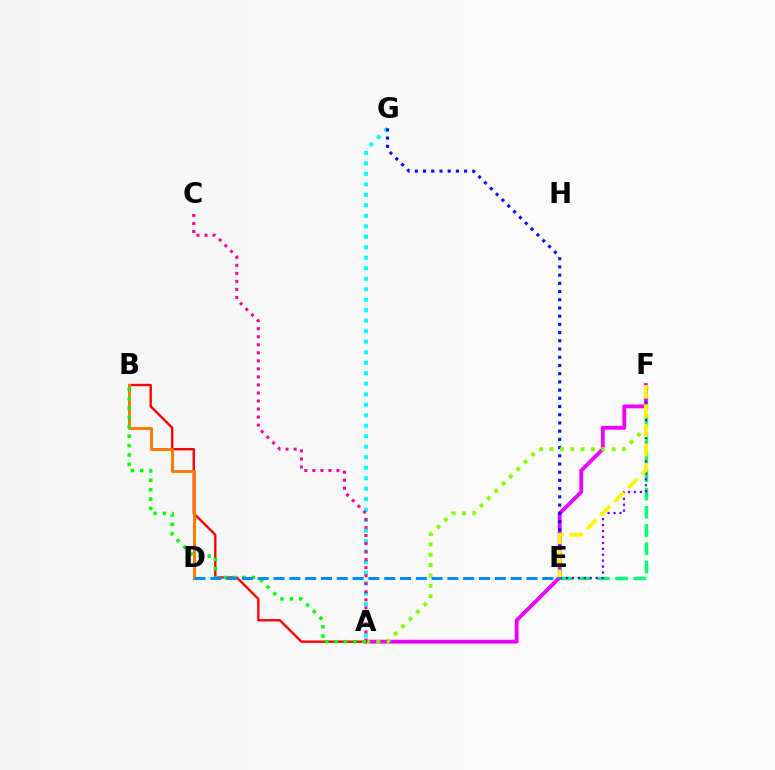{('E', 'F'): [{'color': '#00ff74', 'line_style': 'dashed', 'thickness': 2.48}, {'color': '#7200ff', 'line_style': 'dotted', 'thickness': 1.61}, {'color': '#fcf500', 'line_style': 'dashed', 'thickness': 2.64}], ('A', 'F'): [{'color': '#ee00ff', 'line_style': 'solid', 'thickness': 2.75}, {'color': '#84ff00', 'line_style': 'dotted', 'thickness': 2.82}], ('A', 'G'): [{'color': '#00fff6', 'line_style': 'dotted', 'thickness': 2.85}], ('E', 'G'): [{'color': '#0010ff', 'line_style': 'dotted', 'thickness': 2.23}], ('A', 'B'): [{'color': '#ff0000', 'line_style': 'solid', 'thickness': 1.72}, {'color': '#08ff00', 'line_style': 'dotted', 'thickness': 2.54}], ('B', 'D'): [{'color': '#ff7c00', 'line_style': 'solid', 'thickness': 2.15}], ('A', 'C'): [{'color': '#ff0094', 'line_style': 'dotted', 'thickness': 2.18}], ('D', 'E'): [{'color': '#008cff', 'line_style': 'dashed', 'thickness': 2.15}]}